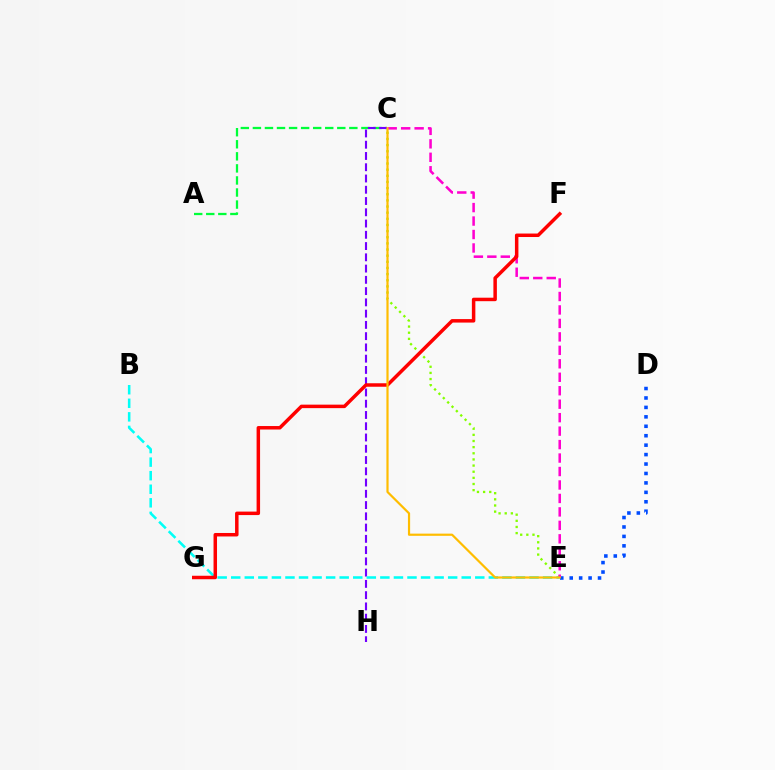{('D', 'E'): [{'color': '#004bff', 'line_style': 'dotted', 'thickness': 2.56}], ('C', 'E'): [{'color': '#84ff00', 'line_style': 'dotted', 'thickness': 1.67}, {'color': '#ff00cf', 'line_style': 'dashed', 'thickness': 1.83}, {'color': '#ffbd00', 'line_style': 'solid', 'thickness': 1.58}], ('A', 'C'): [{'color': '#00ff39', 'line_style': 'dashed', 'thickness': 1.64}], ('C', 'H'): [{'color': '#7200ff', 'line_style': 'dashed', 'thickness': 1.53}], ('B', 'E'): [{'color': '#00fff6', 'line_style': 'dashed', 'thickness': 1.84}], ('F', 'G'): [{'color': '#ff0000', 'line_style': 'solid', 'thickness': 2.51}]}